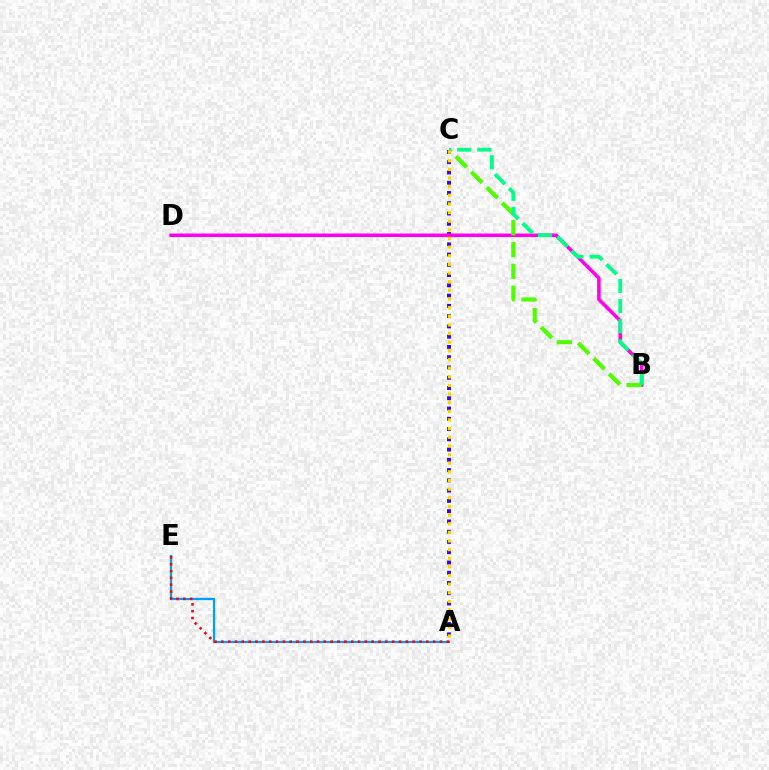{('A', 'E'): [{'color': '#009eff', 'line_style': 'solid', 'thickness': 1.62}, {'color': '#ff0000', 'line_style': 'dotted', 'thickness': 1.86}], ('A', 'C'): [{'color': '#3700ff', 'line_style': 'dotted', 'thickness': 2.79}, {'color': '#ffd500', 'line_style': 'dotted', 'thickness': 2.35}], ('B', 'D'): [{'color': '#ff00ed', 'line_style': 'solid', 'thickness': 2.52}], ('B', 'C'): [{'color': '#4fff00', 'line_style': 'dashed', 'thickness': 2.97}, {'color': '#00ff86', 'line_style': 'dashed', 'thickness': 2.74}]}